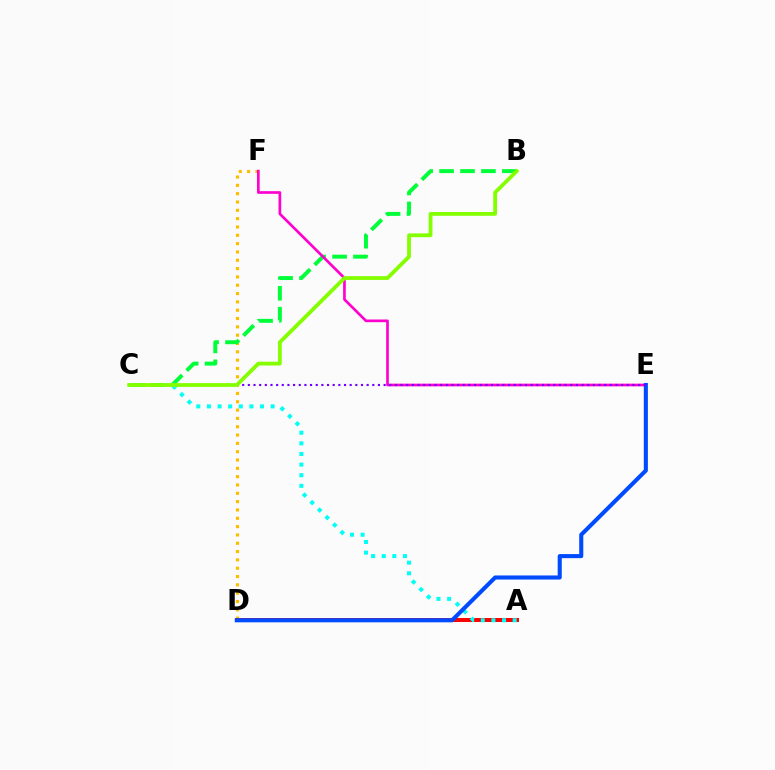{('D', 'F'): [{'color': '#ffbd00', 'line_style': 'dotted', 'thickness': 2.26}], ('A', 'D'): [{'color': '#ff0000', 'line_style': 'solid', 'thickness': 2.87}], ('B', 'C'): [{'color': '#00ff39', 'line_style': 'dashed', 'thickness': 2.84}, {'color': '#84ff00', 'line_style': 'solid', 'thickness': 2.73}], ('A', 'C'): [{'color': '#00fff6', 'line_style': 'dotted', 'thickness': 2.89}], ('E', 'F'): [{'color': '#ff00cf', 'line_style': 'solid', 'thickness': 1.93}], ('D', 'E'): [{'color': '#004bff', 'line_style': 'solid', 'thickness': 2.93}], ('C', 'E'): [{'color': '#7200ff', 'line_style': 'dotted', 'thickness': 1.54}]}